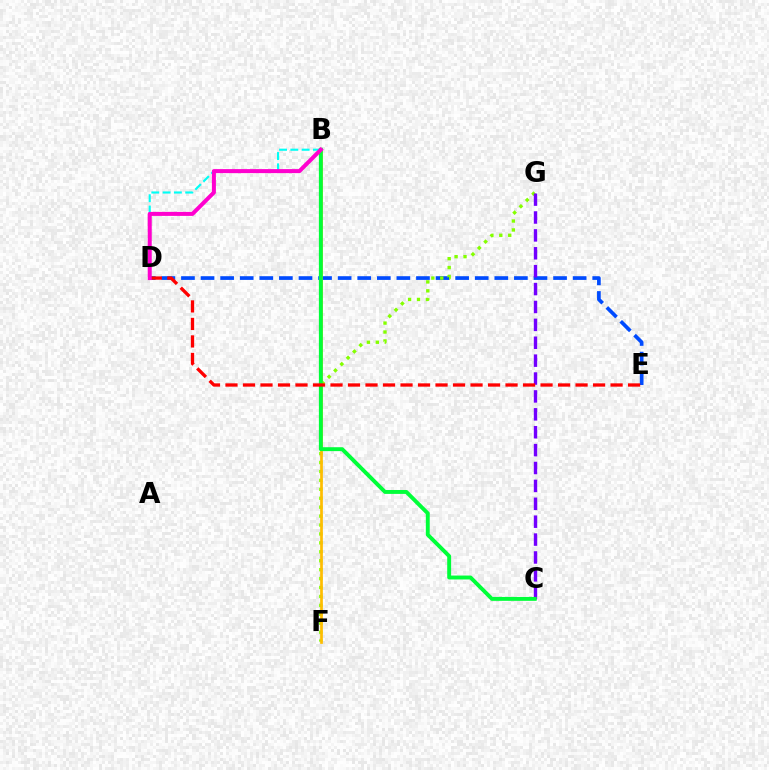{('D', 'E'): [{'color': '#004bff', 'line_style': 'dashed', 'thickness': 2.66}, {'color': '#ff0000', 'line_style': 'dashed', 'thickness': 2.38}], ('F', 'G'): [{'color': '#84ff00', 'line_style': 'dotted', 'thickness': 2.43}], ('C', 'G'): [{'color': '#7200ff', 'line_style': 'dashed', 'thickness': 2.43}], ('B', 'D'): [{'color': '#00fff6', 'line_style': 'dashed', 'thickness': 1.53}, {'color': '#ff00cf', 'line_style': 'solid', 'thickness': 2.89}], ('B', 'F'): [{'color': '#ffbd00', 'line_style': 'solid', 'thickness': 1.95}], ('B', 'C'): [{'color': '#00ff39', 'line_style': 'solid', 'thickness': 2.81}]}